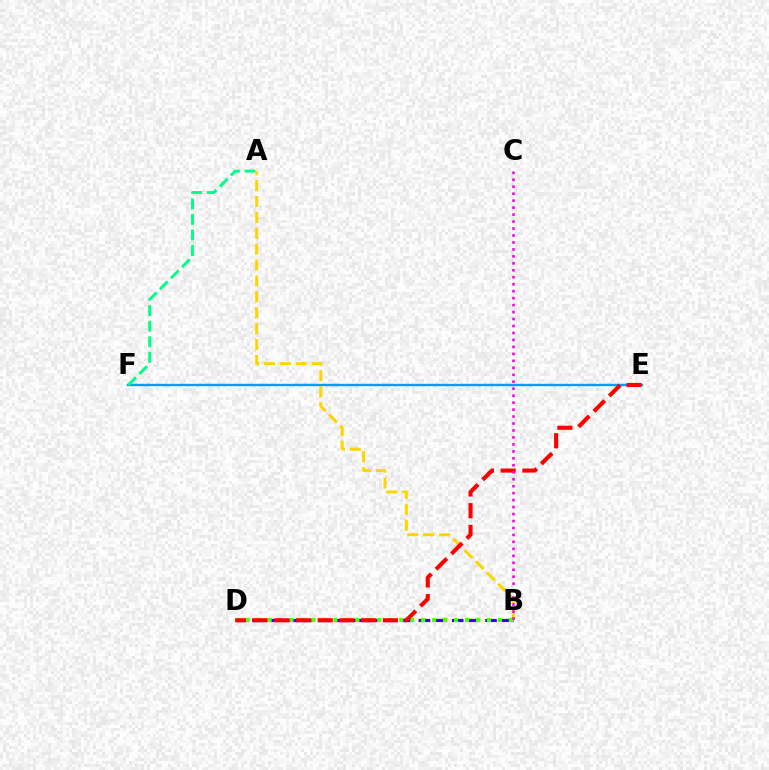{('B', 'D'): [{'color': '#3700ff', 'line_style': 'dashed', 'thickness': 2.26}, {'color': '#4fff00', 'line_style': 'dotted', 'thickness': 2.98}], ('E', 'F'): [{'color': '#009eff', 'line_style': 'solid', 'thickness': 1.73}], ('A', 'F'): [{'color': '#00ff86', 'line_style': 'dashed', 'thickness': 2.11}], ('A', 'B'): [{'color': '#ffd500', 'line_style': 'dashed', 'thickness': 2.16}], ('D', 'E'): [{'color': '#ff0000', 'line_style': 'dashed', 'thickness': 2.95}], ('B', 'C'): [{'color': '#ff00ed', 'line_style': 'dotted', 'thickness': 1.89}]}